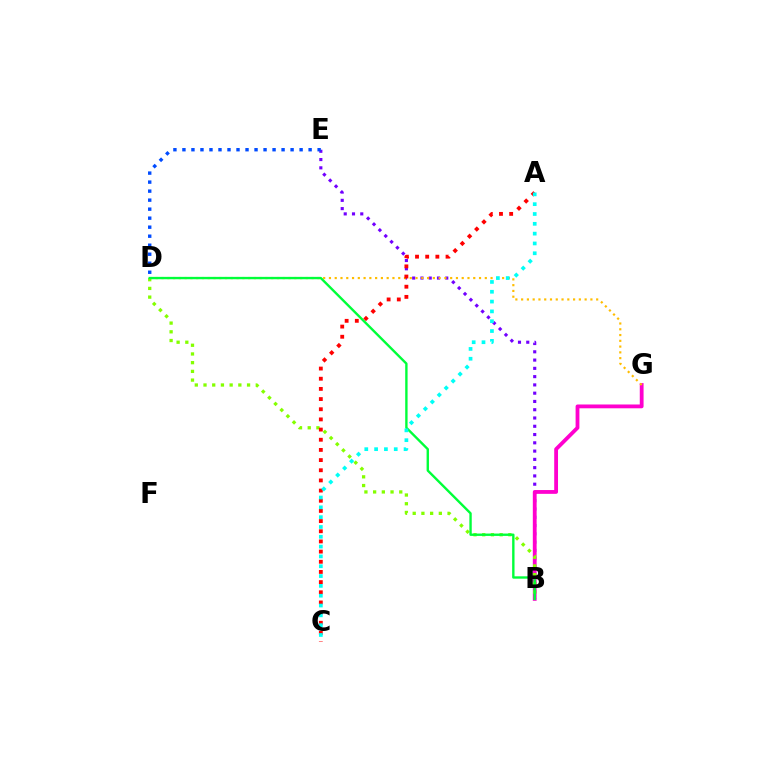{('B', 'E'): [{'color': '#7200ff', 'line_style': 'dotted', 'thickness': 2.25}], ('B', 'G'): [{'color': '#ff00cf', 'line_style': 'solid', 'thickness': 2.74}], ('D', 'G'): [{'color': '#ffbd00', 'line_style': 'dotted', 'thickness': 1.57}], ('B', 'D'): [{'color': '#84ff00', 'line_style': 'dotted', 'thickness': 2.37}, {'color': '#00ff39', 'line_style': 'solid', 'thickness': 1.71}], ('D', 'E'): [{'color': '#004bff', 'line_style': 'dotted', 'thickness': 2.45}], ('A', 'C'): [{'color': '#ff0000', 'line_style': 'dotted', 'thickness': 2.76}, {'color': '#00fff6', 'line_style': 'dotted', 'thickness': 2.67}]}